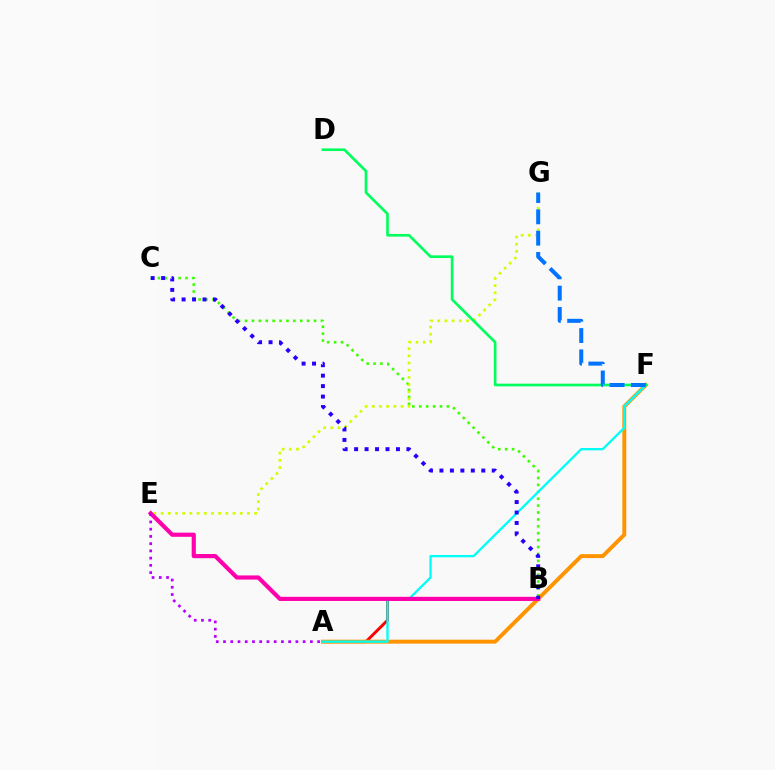{('B', 'C'): [{'color': '#3dff00', 'line_style': 'dotted', 'thickness': 1.88}, {'color': '#2500ff', 'line_style': 'dotted', 'thickness': 2.84}], ('A', 'B'): [{'color': '#ff0000', 'line_style': 'solid', 'thickness': 2.13}], ('A', 'F'): [{'color': '#ff9400', 'line_style': 'solid', 'thickness': 2.83}, {'color': '#00fff6', 'line_style': 'solid', 'thickness': 1.67}], ('E', 'G'): [{'color': '#d1ff00', 'line_style': 'dotted', 'thickness': 1.95}], ('B', 'E'): [{'color': '#ff00ac', 'line_style': 'solid', 'thickness': 2.99}], ('D', 'F'): [{'color': '#00ff5c', 'line_style': 'solid', 'thickness': 1.91}], ('F', 'G'): [{'color': '#0074ff', 'line_style': 'dashed', 'thickness': 2.9}], ('A', 'E'): [{'color': '#b900ff', 'line_style': 'dotted', 'thickness': 1.97}]}